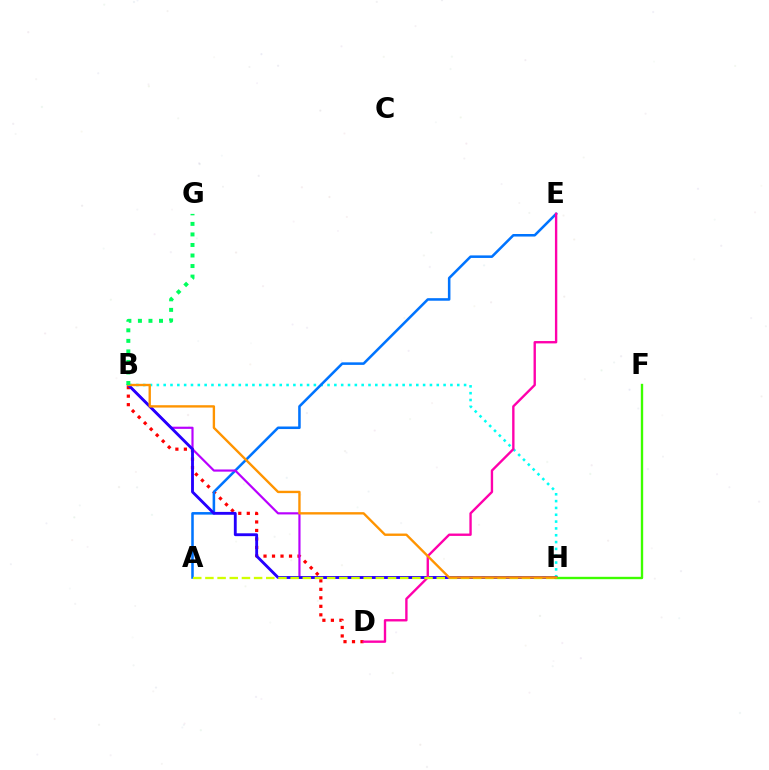{('B', 'D'): [{'color': '#ff0000', 'line_style': 'dotted', 'thickness': 2.31}], ('B', 'H'): [{'color': '#00fff6', 'line_style': 'dotted', 'thickness': 1.85}, {'color': '#b900ff', 'line_style': 'solid', 'thickness': 1.57}, {'color': '#2500ff', 'line_style': 'solid', 'thickness': 2.05}, {'color': '#ff9400', 'line_style': 'solid', 'thickness': 1.7}], ('A', 'E'): [{'color': '#0074ff', 'line_style': 'solid', 'thickness': 1.83}], ('F', 'H'): [{'color': '#3dff00', 'line_style': 'solid', 'thickness': 1.71}], ('D', 'E'): [{'color': '#ff00ac', 'line_style': 'solid', 'thickness': 1.71}], ('A', 'H'): [{'color': '#d1ff00', 'line_style': 'dashed', 'thickness': 1.65}], ('B', 'G'): [{'color': '#00ff5c', 'line_style': 'dotted', 'thickness': 2.86}]}